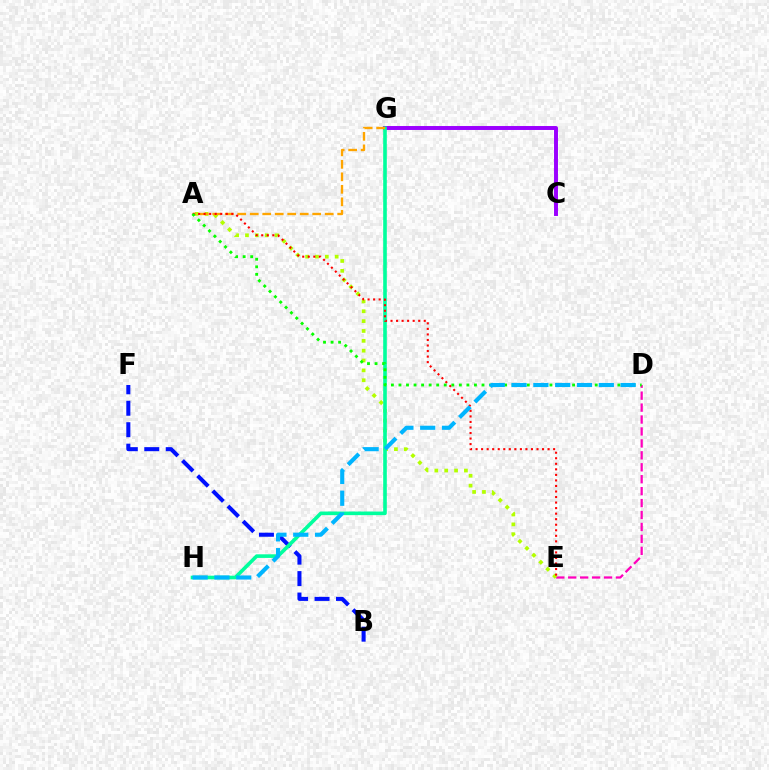{('D', 'E'): [{'color': '#ff00bd', 'line_style': 'dashed', 'thickness': 1.62}], ('C', 'G'): [{'color': '#9b00ff', 'line_style': 'solid', 'thickness': 2.84}], ('A', 'E'): [{'color': '#b3ff00', 'line_style': 'dotted', 'thickness': 2.68}, {'color': '#ff0000', 'line_style': 'dotted', 'thickness': 1.5}], ('B', 'F'): [{'color': '#0010ff', 'line_style': 'dashed', 'thickness': 2.91}], ('G', 'H'): [{'color': '#00ff9d', 'line_style': 'solid', 'thickness': 2.6}], ('A', 'G'): [{'color': '#ffa500', 'line_style': 'dashed', 'thickness': 1.7}], ('A', 'D'): [{'color': '#08ff00', 'line_style': 'dotted', 'thickness': 2.05}], ('D', 'H'): [{'color': '#00b5ff', 'line_style': 'dashed', 'thickness': 2.96}]}